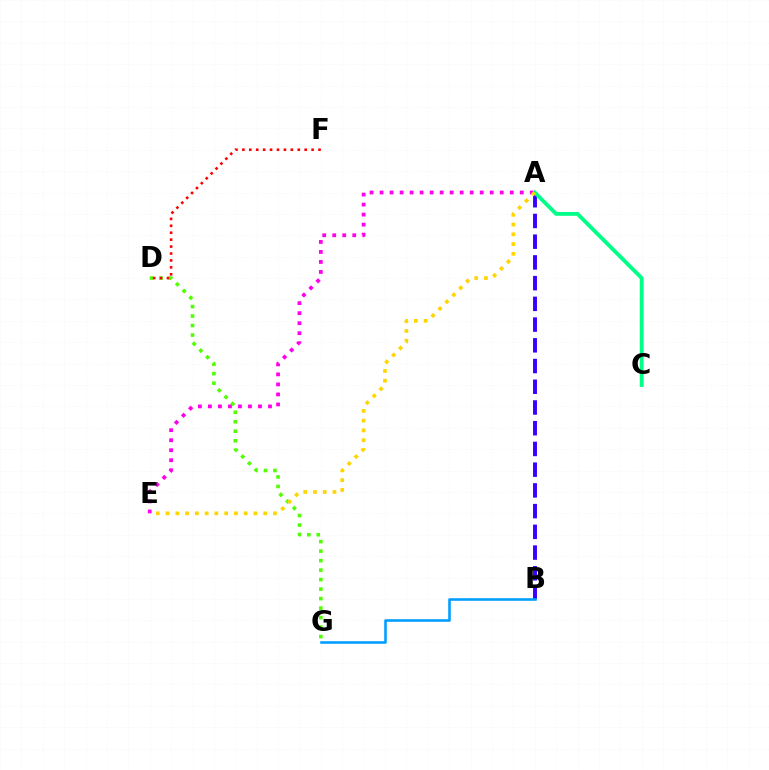{('A', 'B'): [{'color': '#3700ff', 'line_style': 'dashed', 'thickness': 2.82}], ('A', 'C'): [{'color': '#00ff86', 'line_style': 'solid', 'thickness': 2.76}], ('D', 'G'): [{'color': '#4fff00', 'line_style': 'dotted', 'thickness': 2.58}], ('D', 'F'): [{'color': '#ff0000', 'line_style': 'dotted', 'thickness': 1.88}], ('A', 'E'): [{'color': '#ff00ed', 'line_style': 'dotted', 'thickness': 2.72}, {'color': '#ffd500', 'line_style': 'dotted', 'thickness': 2.65}], ('B', 'G'): [{'color': '#009eff', 'line_style': 'solid', 'thickness': 1.86}]}